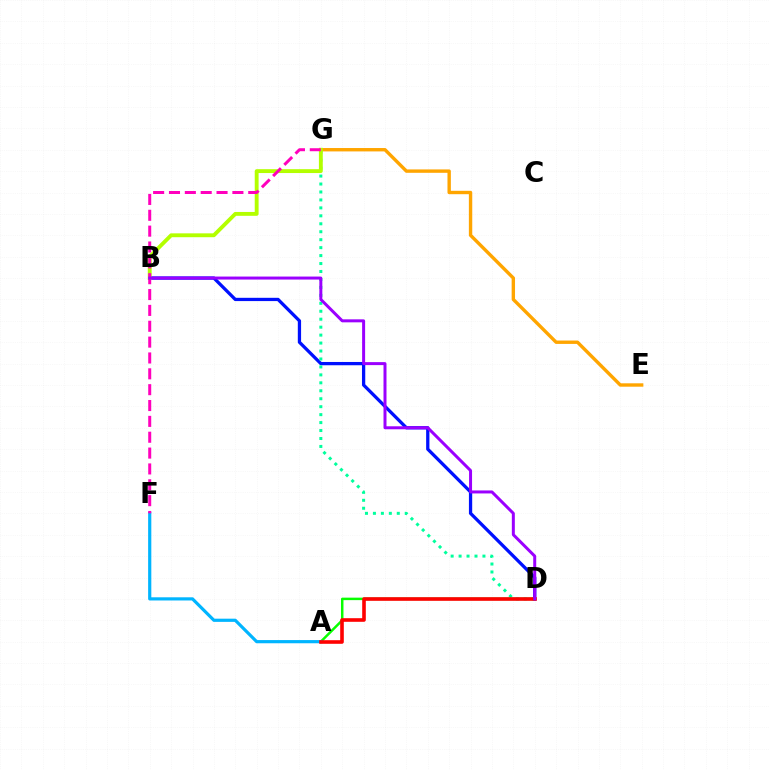{('B', 'D'): [{'color': '#0010ff', 'line_style': 'solid', 'thickness': 2.36}, {'color': '#9b00ff', 'line_style': 'solid', 'thickness': 2.16}], ('A', 'D'): [{'color': '#08ff00', 'line_style': 'solid', 'thickness': 1.79}, {'color': '#ff0000', 'line_style': 'solid', 'thickness': 2.6}], ('E', 'G'): [{'color': '#ffa500', 'line_style': 'solid', 'thickness': 2.44}], ('D', 'G'): [{'color': '#00ff9d', 'line_style': 'dotted', 'thickness': 2.16}], ('B', 'G'): [{'color': '#b3ff00', 'line_style': 'solid', 'thickness': 2.78}], ('A', 'F'): [{'color': '#00b5ff', 'line_style': 'solid', 'thickness': 2.29}], ('F', 'G'): [{'color': '#ff00bd', 'line_style': 'dashed', 'thickness': 2.15}]}